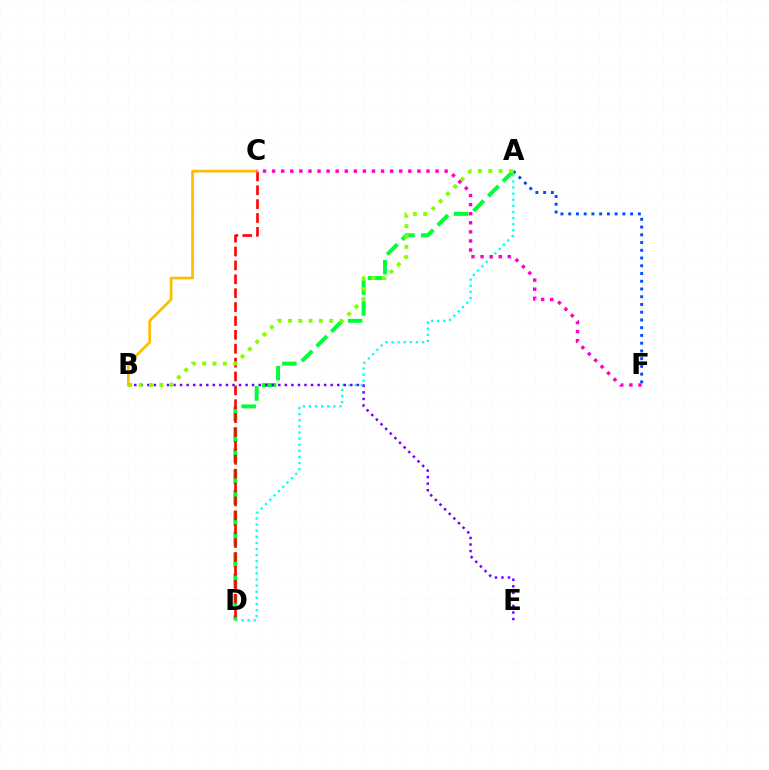{('A', 'F'): [{'color': '#004bff', 'line_style': 'dotted', 'thickness': 2.1}], ('A', 'D'): [{'color': '#00fff6', 'line_style': 'dotted', 'thickness': 1.66}, {'color': '#00ff39', 'line_style': 'dashed', 'thickness': 2.84}], ('C', 'D'): [{'color': '#ff0000', 'line_style': 'dashed', 'thickness': 1.89}], ('B', 'E'): [{'color': '#7200ff', 'line_style': 'dotted', 'thickness': 1.78}], ('A', 'B'): [{'color': '#84ff00', 'line_style': 'dotted', 'thickness': 2.81}], ('B', 'C'): [{'color': '#ffbd00', 'line_style': 'solid', 'thickness': 1.95}], ('C', 'F'): [{'color': '#ff00cf', 'line_style': 'dotted', 'thickness': 2.47}]}